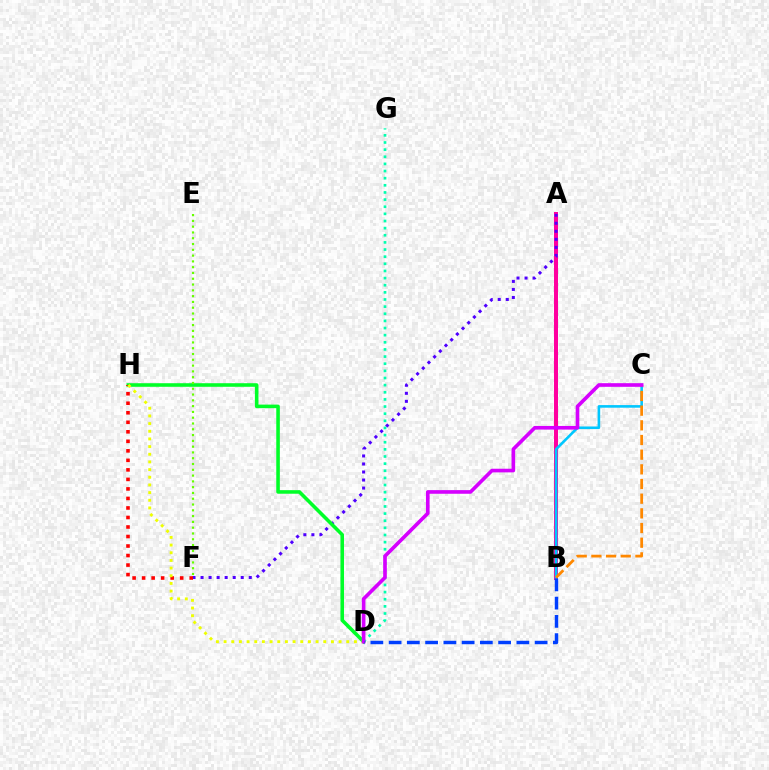{('A', 'B'): [{'color': '#ff00a0', 'line_style': 'solid', 'thickness': 2.87}], ('A', 'F'): [{'color': '#4f00ff', 'line_style': 'dotted', 'thickness': 2.18}], ('B', 'C'): [{'color': '#00c7ff', 'line_style': 'solid', 'thickness': 1.87}, {'color': '#ff8800', 'line_style': 'dashed', 'thickness': 1.99}], ('D', 'H'): [{'color': '#00ff27', 'line_style': 'solid', 'thickness': 2.57}, {'color': '#eeff00', 'line_style': 'dotted', 'thickness': 2.08}], ('E', 'F'): [{'color': '#66ff00', 'line_style': 'dotted', 'thickness': 1.57}], ('D', 'G'): [{'color': '#00ffaf', 'line_style': 'dotted', 'thickness': 1.94}], ('F', 'H'): [{'color': '#ff0000', 'line_style': 'dotted', 'thickness': 2.59}], ('C', 'D'): [{'color': '#d600ff', 'line_style': 'solid', 'thickness': 2.62}], ('B', 'D'): [{'color': '#003fff', 'line_style': 'dashed', 'thickness': 2.48}]}